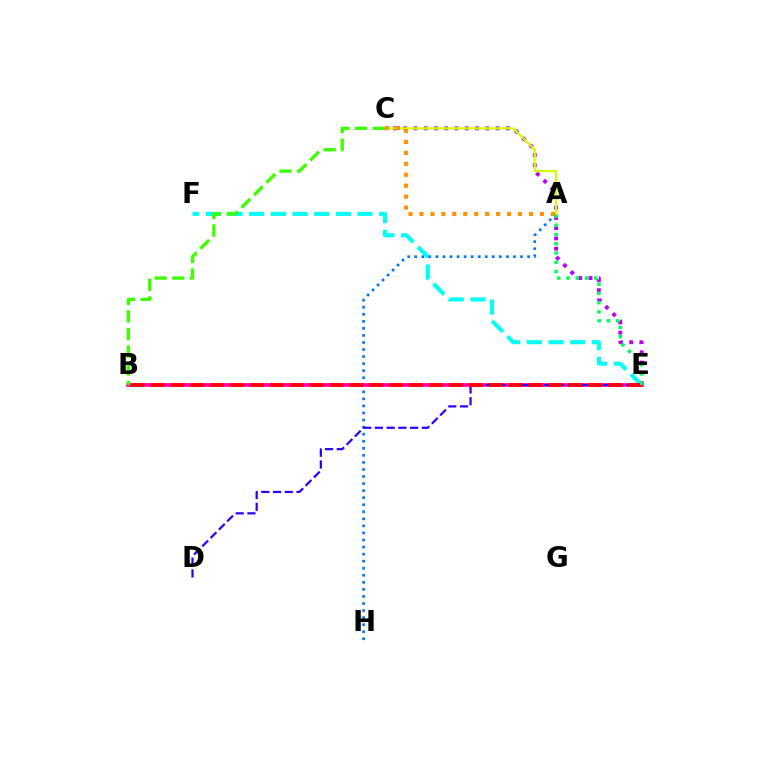{('C', 'E'): [{'color': '#b900ff', 'line_style': 'dotted', 'thickness': 2.79}], ('E', 'F'): [{'color': '#00fff6', 'line_style': 'dashed', 'thickness': 2.94}], ('A', 'H'): [{'color': '#0074ff', 'line_style': 'dotted', 'thickness': 1.92}], ('B', 'E'): [{'color': '#ff00ac', 'line_style': 'solid', 'thickness': 2.62}, {'color': '#ff0000', 'line_style': 'dashed', 'thickness': 2.7}], ('A', 'C'): [{'color': '#d1ff00', 'line_style': 'solid', 'thickness': 1.62}, {'color': '#ff9400', 'line_style': 'dotted', 'thickness': 2.97}], ('B', 'C'): [{'color': '#3dff00', 'line_style': 'dashed', 'thickness': 2.4}], ('D', 'E'): [{'color': '#2500ff', 'line_style': 'dashed', 'thickness': 1.6}], ('A', 'E'): [{'color': '#00ff5c', 'line_style': 'dotted', 'thickness': 2.51}]}